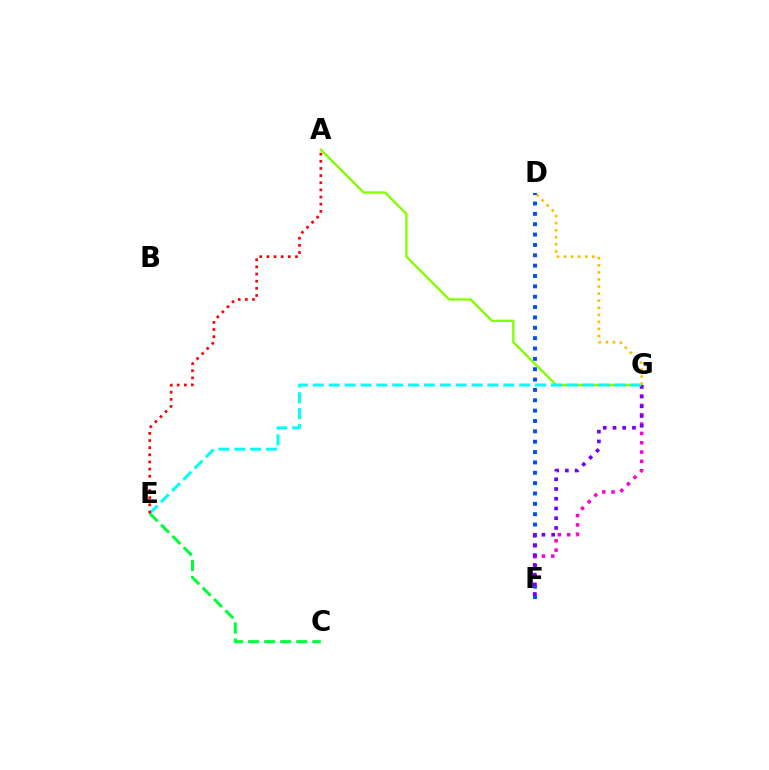{('D', 'F'): [{'color': '#004bff', 'line_style': 'dotted', 'thickness': 2.81}], ('F', 'G'): [{'color': '#ff00cf', 'line_style': 'dotted', 'thickness': 2.53}, {'color': '#7200ff', 'line_style': 'dotted', 'thickness': 2.64}], ('C', 'E'): [{'color': '#00ff39', 'line_style': 'dashed', 'thickness': 2.18}], ('A', 'G'): [{'color': '#84ff00', 'line_style': 'solid', 'thickness': 1.7}], ('E', 'G'): [{'color': '#00fff6', 'line_style': 'dashed', 'thickness': 2.16}], ('D', 'G'): [{'color': '#ffbd00', 'line_style': 'dotted', 'thickness': 1.92}], ('A', 'E'): [{'color': '#ff0000', 'line_style': 'dotted', 'thickness': 1.94}]}